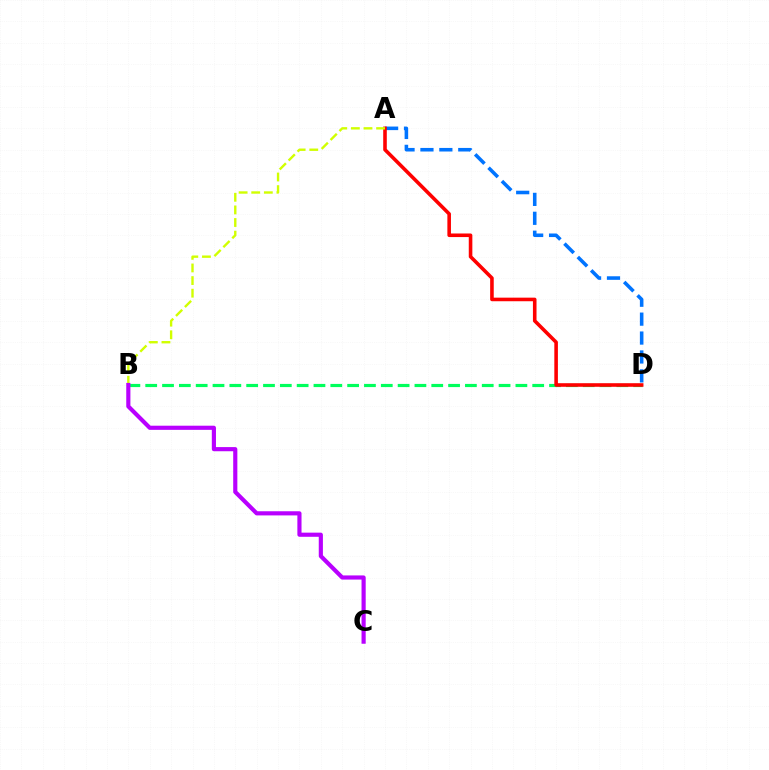{('A', 'D'): [{'color': '#0074ff', 'line_style': 'dashed', 'thickness': 2.57}, {'color': '#ff0000', 'line_style': 'solid', 'thickness': 2.58}], ('B', 'D'): [{'color': '#00ff5c', 'line_style': 'dashed', 'thickness': 2.29}], ('A', 'B'): [{'color': '#d1ff00', 'line_style': 'dashed', 'thickness': 1.71}], ('B', 'C'): [{'color': '#b900ff', 'line_style': 'solid', 'thickness': 2.99}]}